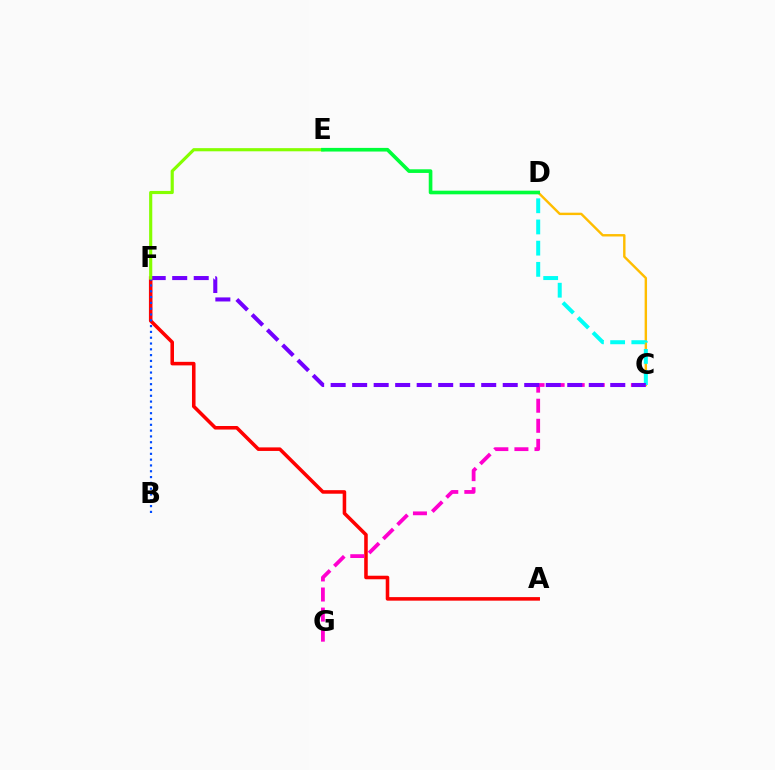{('A', 'F'): [{'color': '#ff0000', 'line_style': 'solid', 'thickness': 2.56}], ('B', 'F'): [{'color': '#004bff', 'line_style': 'dotted', 'thickness': 1.58}], ('C', 'D'): [{'color': '#ffbd00', 'line_style': 'solid', 'thickness': 1.73}, {'color': '#00fff6', 'line_style': 'dashed', 'thickness': 2.88}], ('C', 'G'): [{'color': '#ff00cf', 'line_style': 'dashed', 'thickness': 2.73}], ('C', 'F'): [{'color': '#7200ff', 'line_style': 'dashed', 'thickness': 2.92}], ('E', 'F'): [{'color': '#84ff00', 'line_style': 'solid', 'thickness': 2.27}], ('D', 'E'): [{'color': '#00ff39', 'line_style': 'solid', 'thickness': 2.62}]}